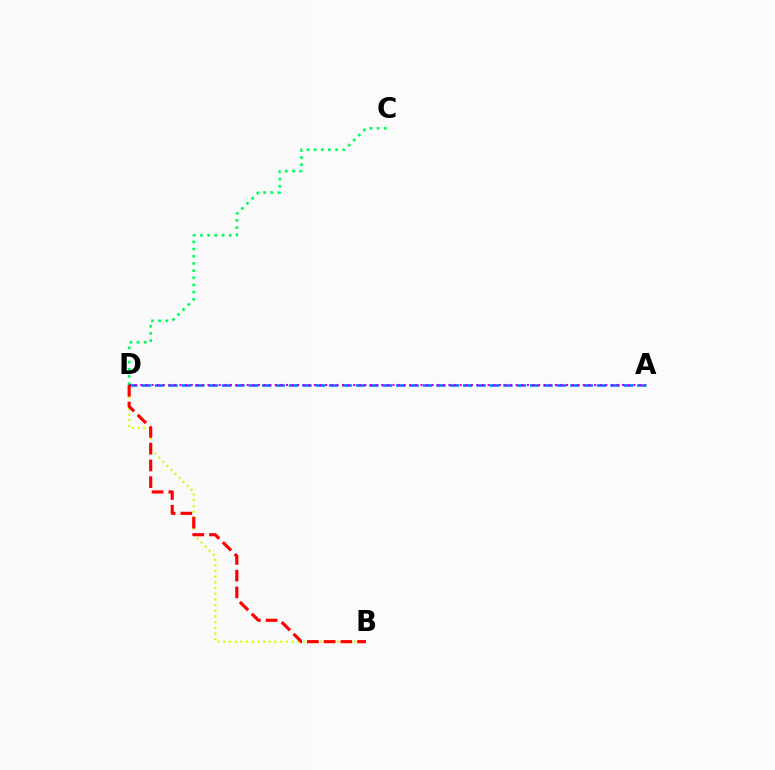{('B', 'D'): [{'color': '#d1ff00', 'line_style': 'dotted', 'thickness': 1.55}, {'color': '#ff0000', 'line_style': 'dashed', 'thickness': 2.27}], ('A', 'D'): [{'color': '#0074ff', 'line_style': 'dashed', 'thickness': 1.82}, {'color': '#b900ff', 'line_style': 'dotted', 'thickness': 1.52}], ('C', 'D'): [{'color': '#00ff5c', 'line_style': 'dotted', 'thickness': 1.95}]}